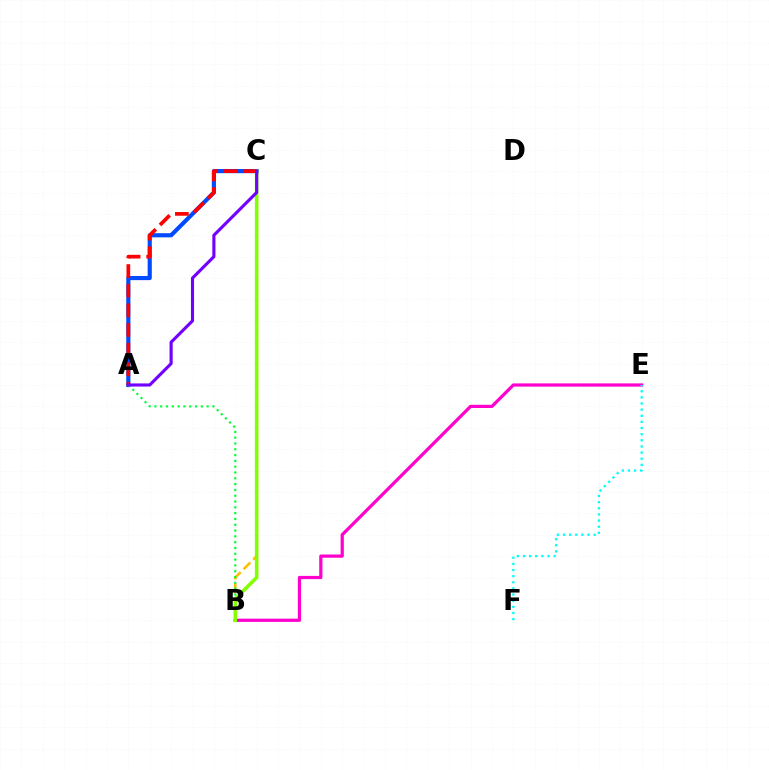{('B', 'C'): [{'color': '#ffbd00', 'line_style': 'dashed', 'thickness': 1.85}, {'color': '#84ff00', 'line_style': 'solid', 'thickness': 2.57}], ('A', 'C'): [{'color': '#004bff', 'line_style': 'solid', 'thickness': 2.99}, {'color': '#ff0000', 'line_style': 'dashed', 'thickness': 2.67}, {'color': '#7200ff', 'line_style': 'solid', 'thickness': 2.24}], ('B', 'E'): [{'color': '#ff00cf', 'line_style': 'solid', 'thickness': 2.32}], ('A', 'B'): [{'color': '#00ff39', 'line_style': 'dotted', 'thickness': 1.58}], ('E', 'F'): [{'color': '#00fff6', 'line_style': 'dotted', 'thickness': 1.67}]}